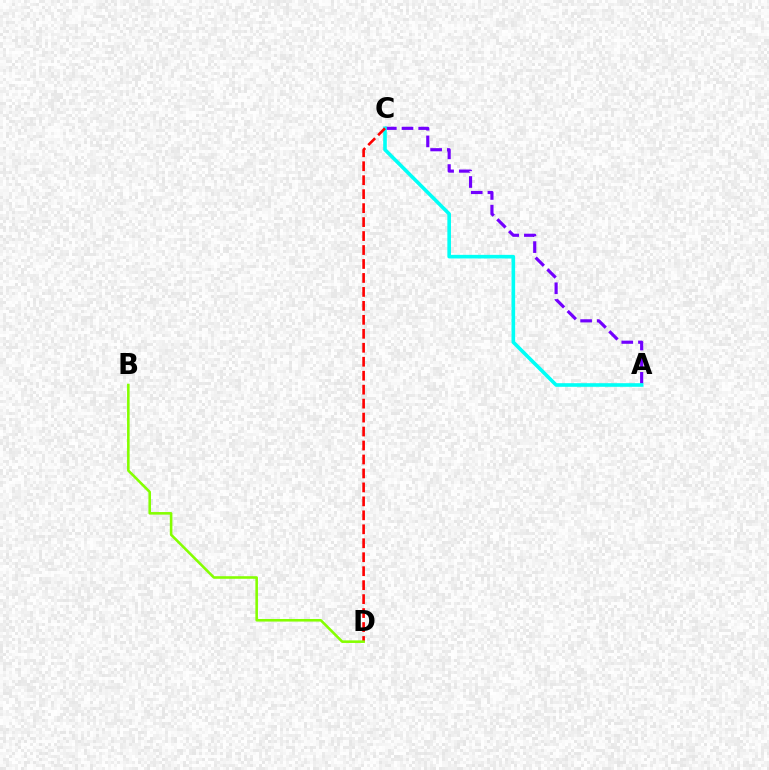{('A', 'C'): [{'color': '#7200ff', 'line_style': 'dashed', 'thickness': 2.27}, {'color': '#00fff6', 'line_style': 'solid', 'thickness': 2.6}], ('C', 'D'): [{'color': '#ff0000', 'line_style': 'dashed', 'thickness': 1.9}], ('B', 'D'): [{'color': '#84ff00', 'line_style': 'solid', 'thickness': 1.86}]}